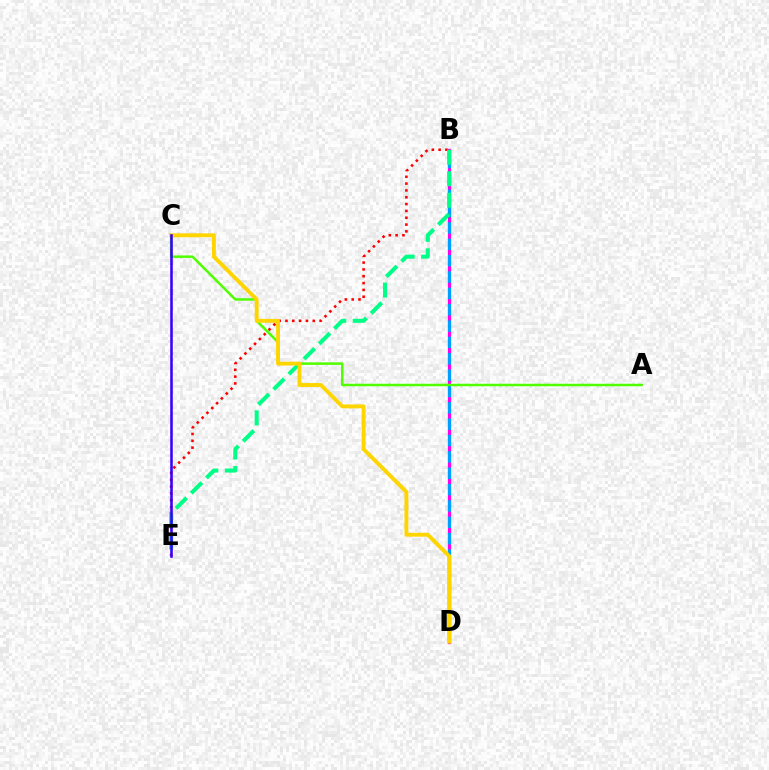{('B', 'D'): [{'color': '#ff00ed', 'line_style': 'solid', 'thickness': 2.33}, {'color': '#009eff', 'line_style': 'dashed', 'thickness': 2.22}], ('B', 'E'): [{'color': '#ff0000', 'line_style': 'dotted', 'thickness': 1.85}, {'color': '#00ff86', 'line_style': 'dashed', 'thickness': 2.92}], ('A', 'C'): [{'color': '#4fff00', 'line_style': 'solid', 'thickness': 1.79}], ('C', 'D'): [{'color': '#ffd500', 'line_style': 'solid', 'thickness': 2.81}], ('C', 'E'): [{'color': '#3700ff', 'line_style': 'solid', 'thickness': 1.85}]}